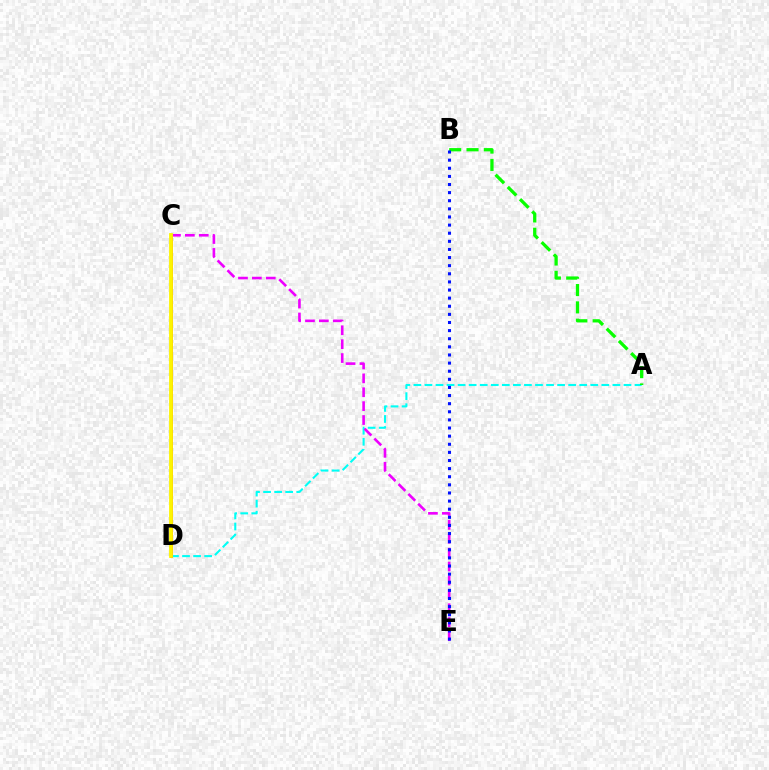{('A', 'D'): [{'color': '#00fff6', 'line_style': 'dashed', 'thickness': 1.5}], ('C', 'D'): [{'color': '#ff0000', 'line_style': 'solid', 'thickness': 1.88}, {'color': '#fcf500', 'line_style': 'solid', 'thickness': 2.73}], ('A', 'B'): [{'color': '#08ff00', 'line_style': 'dashed', 'thickness': 2.35}], ('C', 'E'): [{'color': '#ee00ff', 'line_style': 'dashed', 'thickness': 1.89}], ('B', 'E'): [{'color': '#0010ff', 'line_style': 'dotted', 'thickness': 2.21}]}